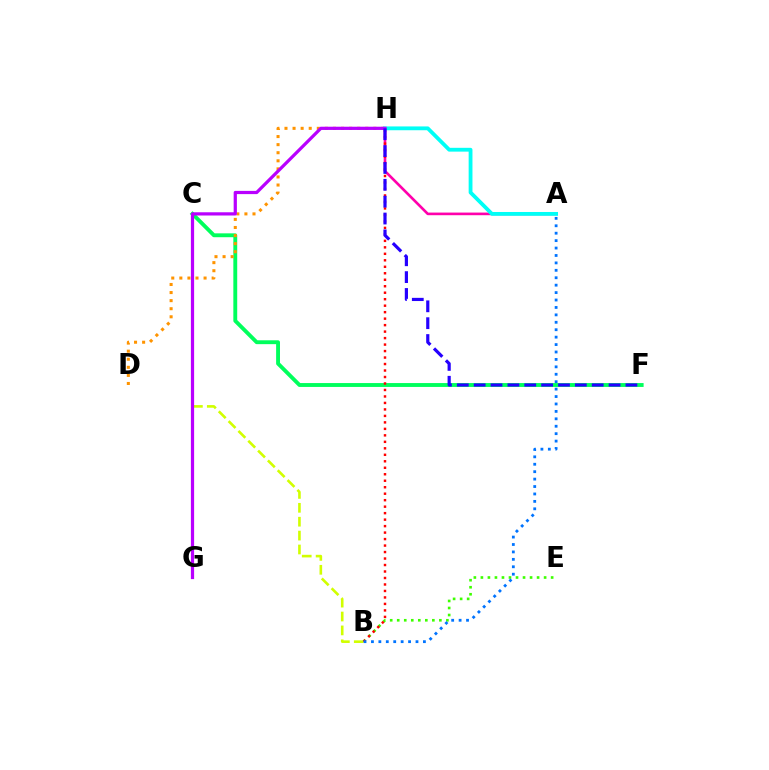{('C', 'F'): [{'color': '#00ff5c', 'line_style': 'solid', 'thickness': 2.79}], ('B', 'E'): [{'color': '#3dff00', 'line_style': 'dotted', 'thickness': 1.91}], ('A', 'H'): [{'color': '#ff00ac', 'line_style': 'solid', 'thickness': 1.9}, {'color': '#00fff6', 'line_style': 'solid', 'thickness': 2.74}], ('B', 'C'): [{'color': '#d1ff00', 'line_style': 'dashed', 'thickness': 1.89}], ('B', 'H'): [{'color': '#ff0000', 'line_style': 'dotted', 'thickness': 1.76}], ('A', 'B'): [{'color': '#0074ff', 'line_style': 'dotted', 'thickness': 2.02}], ('D', 'H'): [{'color': '#ff9400', 'line_style': 'dotted', 'thickness': 2.19}], ('G', 'H'): [{'color': '#b900ff', 'line_style': 'solid', 'thickness': 2.32}], ('F', 'H'): [{'color': '#2500ff', 'line_style': 'dashed', 'thickness': 2.29}]}